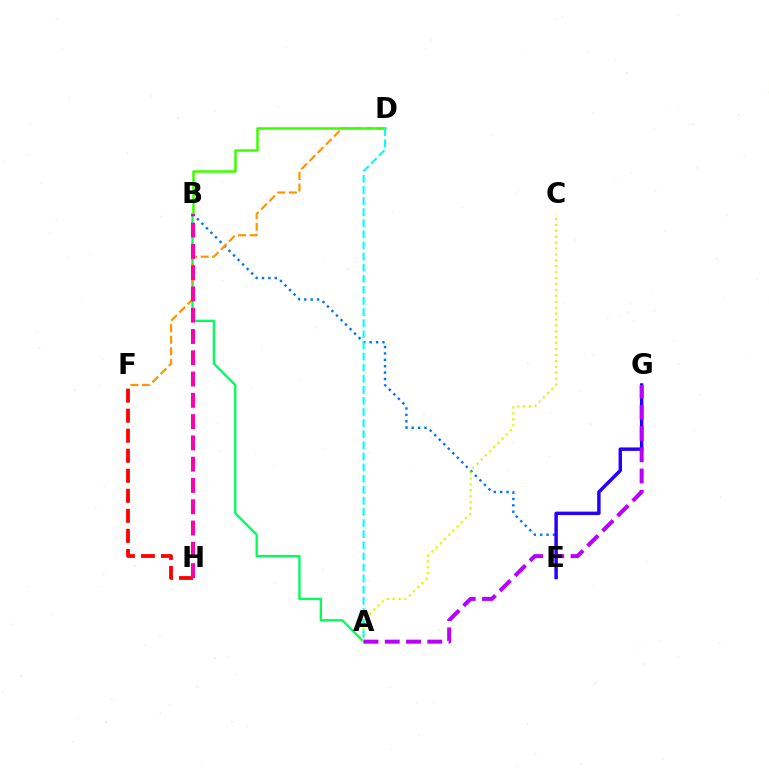{('B', 'E'): [{'color': '#0074ff', 'line_style': 'dotted', 'thickness': 1.74}], ('F', 'H'): [{'color': '#ff0000', 'line_style': 'dashed', 'thickness': 2.72}], ('A', 'B'): [{'color': '#00ff5c', 'line_style': 'solid', 'thickness': 1.69}], ('E', 'G'): [{'color': '#2500ff', 'line_style': 'solid', 'thickness': 2.48}], ('A', 'C'): [{'color': '#d1ff00', 'line_style': 'dotted', 'thickness': 1.61}], ('D', 'F'): [{'color': '#ff9400', 'line_style': 'dashed', 'thickness': 1.57}], ('B', 'D'): [{'color': '#3dff00', 'line_style': 'solid', 'thickness': 1.81}], ('A', 'D'): [{'color': '#00fff6', 'line_style': 'dashed', 'thickness': 1.51}], ('A', 'G'): [{'color': '#b900ff', 'line_style': 'dashed', 'thickness': 2.89}], ('B', 'H'): [{'color': '#ff00ac', 'line_style': 'dashed', 'thickness': 2.89}]}